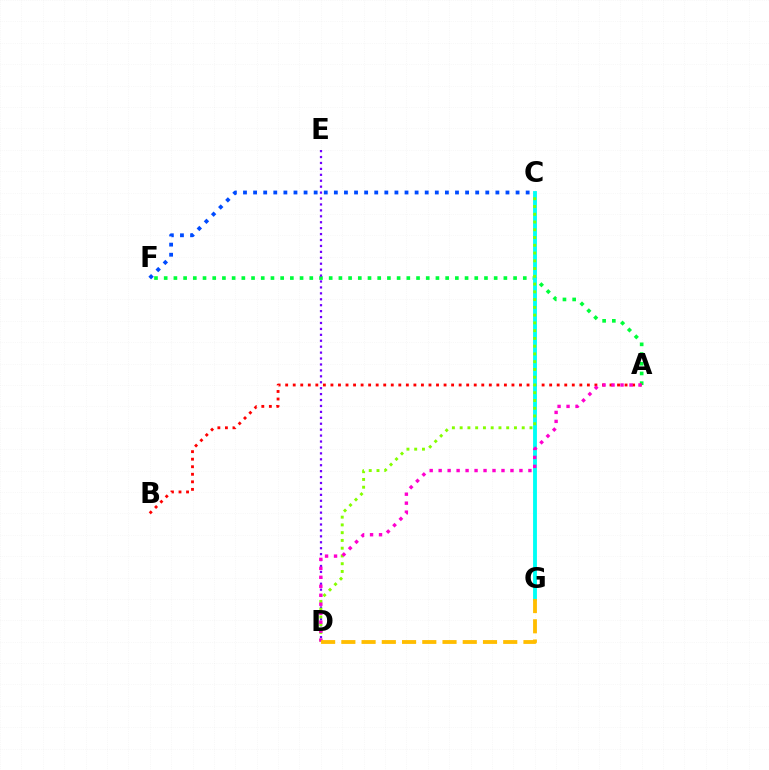{('A', 'F'): [{'color': '#00ff39', 'line_style': 'dotted', 'thickness': 2.64}], ('D', 'E'): [{'color': '#7200ff', 'line_style': 'dotted', 'thickness': 1.61}], ('C', 'F'): [{'color': '#004bff', 'line_style': 'dotted', 'thickness': 2.74}], ('A', 'B'): [{'color': '#ff0000', 'line_style': 'dotted', 'thickness': 2.05}], ('C', 'G'): [{'color': '#00fff6', 'line_style': 'solid', 'thickness': 2.77}], ('C', 'D'): [{'color': '#84ff00', 'line_style': 'dotted', 'thickness': 2.11}], ('A', 'D'): [{'color': '#ff00cf', 'line_style': 'dotted', 'thickness': 2.44}], ('D', 'G'): [{'color': '#ffbd00', 'line_style': 'dashed', 'thickness': 2.75}]}